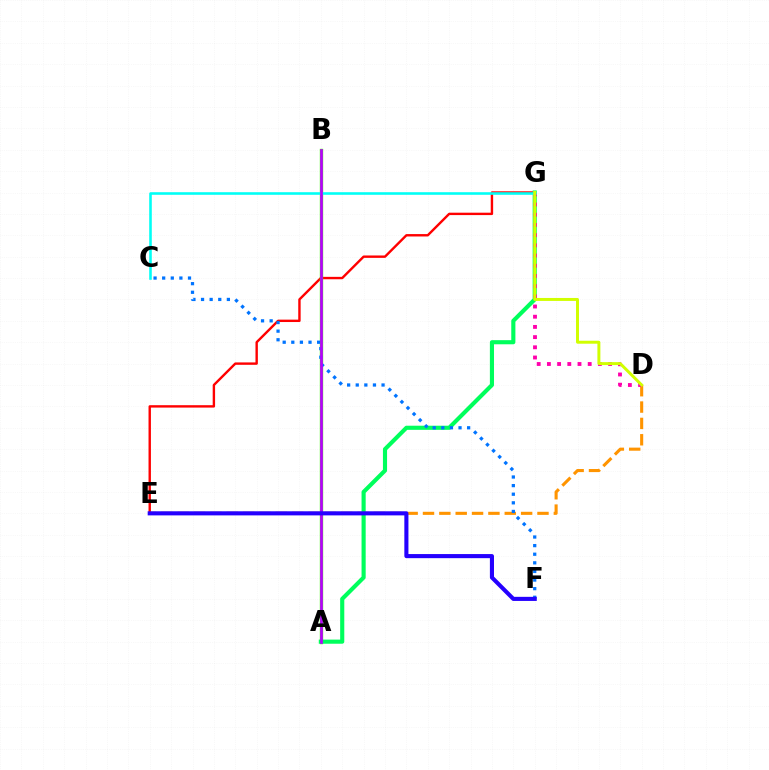{('E', 'G'): [{'color': '#ff0000', 'line_style': 'solid', 'thickness': 1.73}], ('A', 'B'): [{'color': '#3dff00', 'line_style': 'solid', 'thickness': 2.42}, {'color': '#b900ff', 'line_style': 'solid', 'thickness': 1.94}], ('D', 'E'): [{'color': '#ff9400', 'line_style': 'dashed', 'thickness': 2.22}], ('A', 'G'): [{'color': '#00ff5c', 'line_style': 'solid', 'thickness': 2.97}], ('C', 'F'): [{'color': '#0074ff', 'line_style': 'dotted', 'thickness': 2.34}], ('D', 'G'): [{'color': '#ff00ac', 'line_style': 'dotted', 'thickness': 2.77}, {'color': '#d1ff00', 'line_style': 'solid', 'thickness': 2.14}], ('C', 'G'): [{'color': '#00fff6', 'line_style': 'solid', 'thickness': 1.86}], ('E', 'F'): [{'color': '#2500ff', 'line_style': 'solid', 'thickness': 2.95}]}